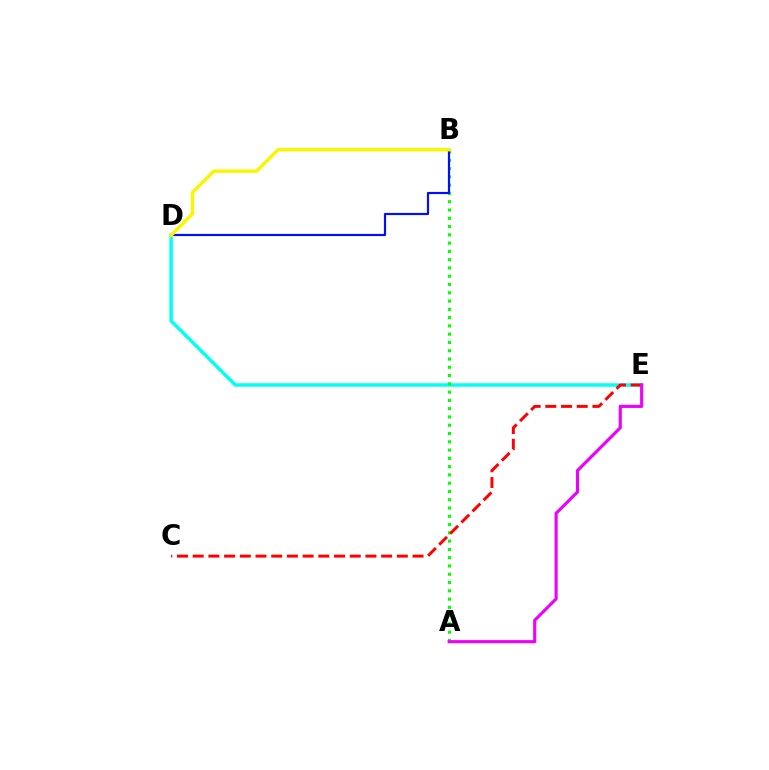{('D', 'E'): [{'color': '#00fff6', 'line_style': 'solid', 'thickness': 2.5}], ('A', 'B'): [{'color': '#08ff00', 'line_style': 'dotted', 'thickness': 2.25}], ('B', 'D'): [{'color': '#0010ff', 'line_style': 'solid', 'thickness': 1.57}, {'color': '#fcf500', 'line_style': 'solid', 'thickness': 2.47}], ('C', 'E'): [{'color': '#ff0000', 'line_style': 'dashed', 'thickness': 2.13}], ('A', 'E'): [{'color': '#ee00ff', 'line_style': 'solid', 'thickness': 2.25}]}